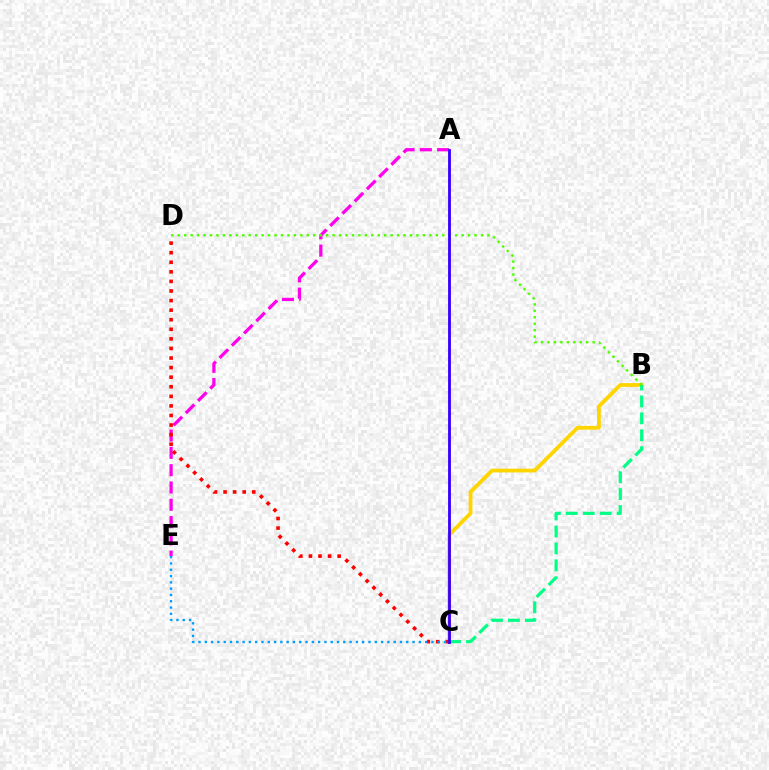{('A', 'E'): [{'color': '#ff00ed', 'line_style': 'dashed', 'thickness': 2.35}], ('B', 'C'): [{'color': '#ffd500', 'line_style': 'solid', 'thickness': 2.73}, {'color': '#00ff86', 'line_style': 'dashed', 'thickness': 2.3}], ('C', 'D'): [{'color': '#ff0000', 'line_style': 'dotted', 'thickness': 2.6}], ('C', 'E'): [{'color': '#009eff', 'line_style': 'dotted', 'thickness': 1.71}], ('B', 'D'): [{'color': '#4fff00', 'line_style': 'dotted', 'thickness': 1.75}], ('A', 'C'): [{'color': '#3700ff', 'line_style': 'solid', 'thickness': 2.04}]}